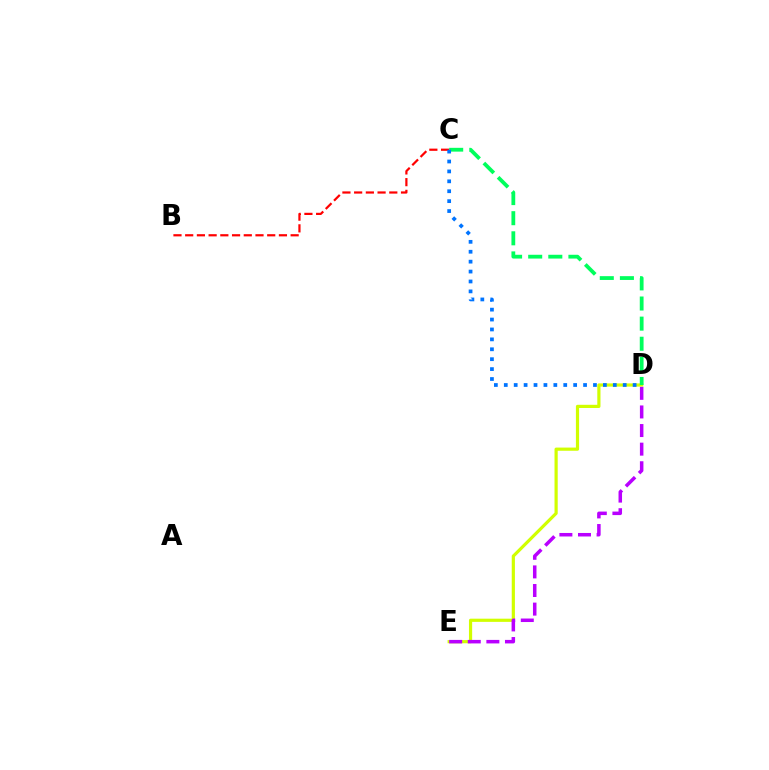{('D', 'E'): [{'color': '#d1ff00', 'line_style': 'solid', 'thickness': 2.3}, {'color': '#b900ff', 'line_style': 'dashed', 'thickness': 2.53}], ('B', 'C'): [{'color': '#ff0000', 'line_style': 'dashed', 'thickness': 1.59}], ('C', 'D'): [{'color': '#00ff5c', 'line_style': 'dashed', 'thickness': 2.73}, {'color': '#0074ff', 'line_style': 'dotted', 'thickness': 2.69}]}